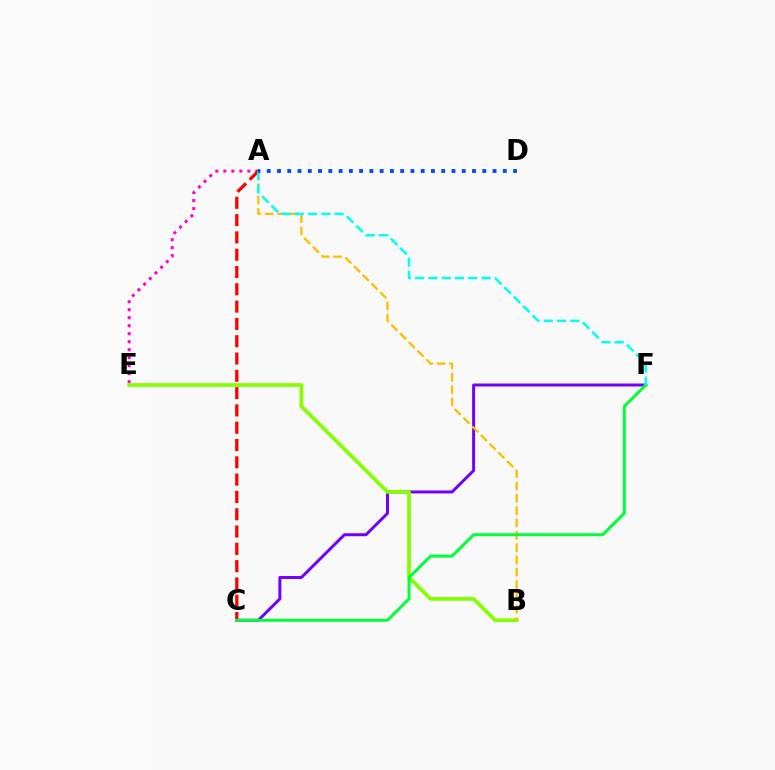{('A', 'E'): [{'color': '#ff00cf', 'line_style': 'dotted', 'thickness': 2.17}], ('C', 'F'): [{'color': '#7200ff', 'line_style': 'solid', 'thickness': 2.14}, {'color': '#00ff39', 'line_style': 'solid', 'thickness': 2.15}], ('B', 'E'): [{'color': '#84ff00', 'line_style': 'solid', 'thickness': 2.68}], ('A', 'B'): [{'color': '#ffbd00', 'line_style': 'dashed', 'thickness': 1.67}], ('A', 'C'): [{'color': '#ff0000', 'line_style': 'dashed', 'thickness': 2.35}], ('A', 'F'): [{'color': '#00fff6', 'line_style': 'dashed', 'thickness': 1.81}], ('A', 'D'): [{'color': '#004bff', 'line_style': 'dotted', 'thickness': 2.79}]}